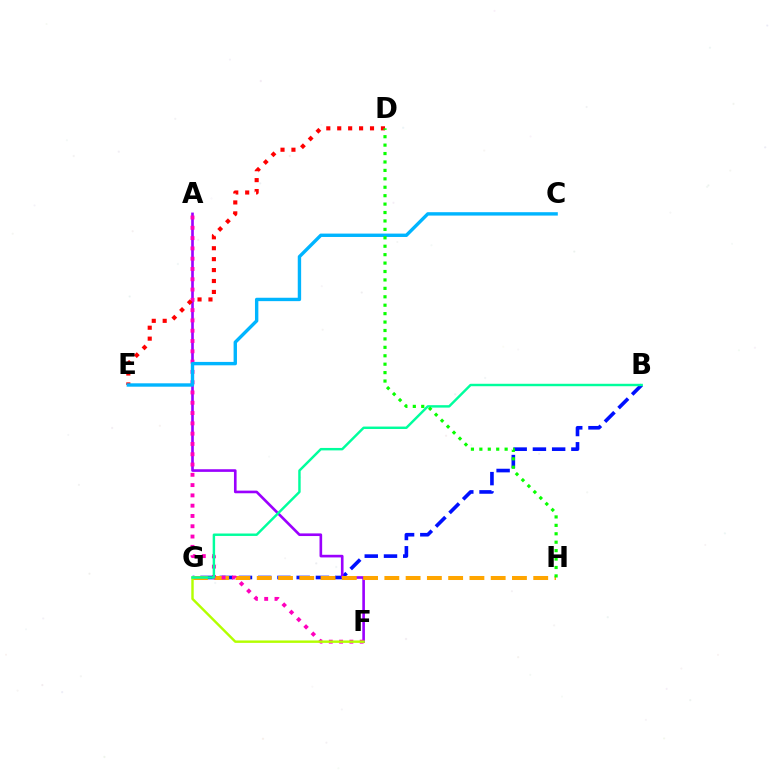{('B', 'G'): [{'color': '#0010ff', 'line_style': 'dashed', 'thickness': 2.61}, {'color': '#00ff9d', 'line_style': 'solid', 'thickness': 1.76}], ('A', 'F'): [{'color': '#9b00ff', 'line_style': 'solid', 'thickness': 1.9}, {'color': '#ff00bd', 'line_style': 'dotted', 'thickness': 2.8}], ('G', 'H'): [{'color': '#ffa500', 'line_style': 'dashed', 'thickness': 2.89}], ('F', 'G'): [{'color': '#b3ff00', 'line_style': 'solid', 'thickness': 1.75}], ('D', 'E'): [{'color': '#ff0000', 'line_style': 'dotted', 'thickness': 2.97}], ('C', 'E'): [{'color': '#00b5ff', 'line_style': 'solid', 'thickness': 2.44}], ('D', 'H'): [{'color': '#08ff00', 'line_style': 'dotted', 'thickness': 2.29}]}